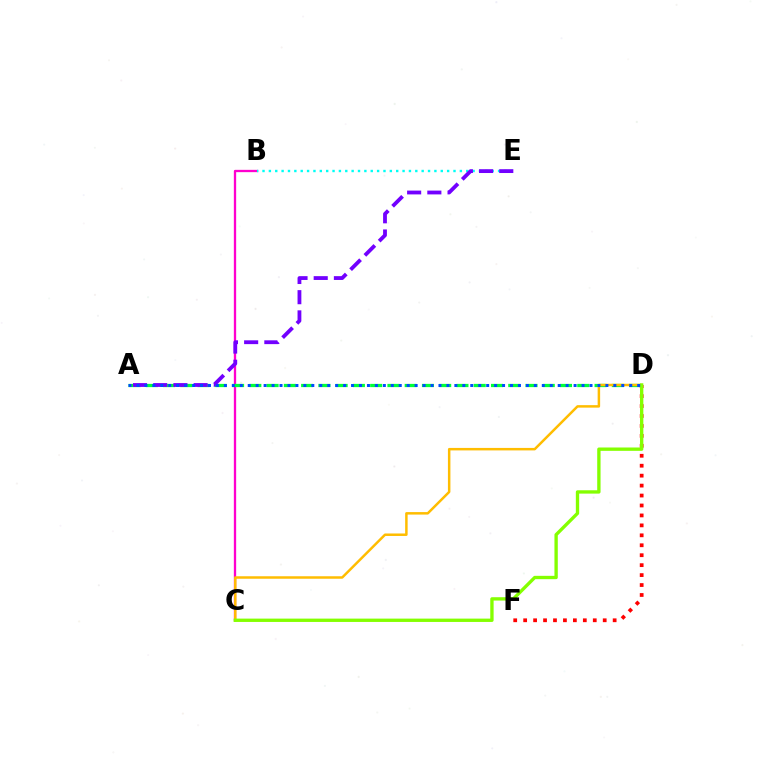{('B', 'C'): [{'color': '#ff00cf', 'line_style': 'solid', 'thickness': 1.67}], ('B', 'E'): [{'color': '#00fff6', 'line_style': 'dotted', 'thickness': 1.73}], ('D', 'F'): [{'color': '#ff0000', 'line_style': 'dotted', 'thickness': 2.7}], ('A', 'D'): [{'color': '#00ff39', 'line_style': 'dashed', 'thickness': 2.34}, {'color': '#004bff', 'line_style': 'dotted', 'thickness': 2.16}], ('C', 'D'): [{'color': '#ffbd00', 'line_style': 'solid', 'thickness': 1.79}, {'color': '#84ff00', 'line_style': 'solid', 'thickness': 2.4}], ('A', 'E'): [{'color': '#7200ff', 'line_style': 'dashed', 'thickness': 2.74}]}